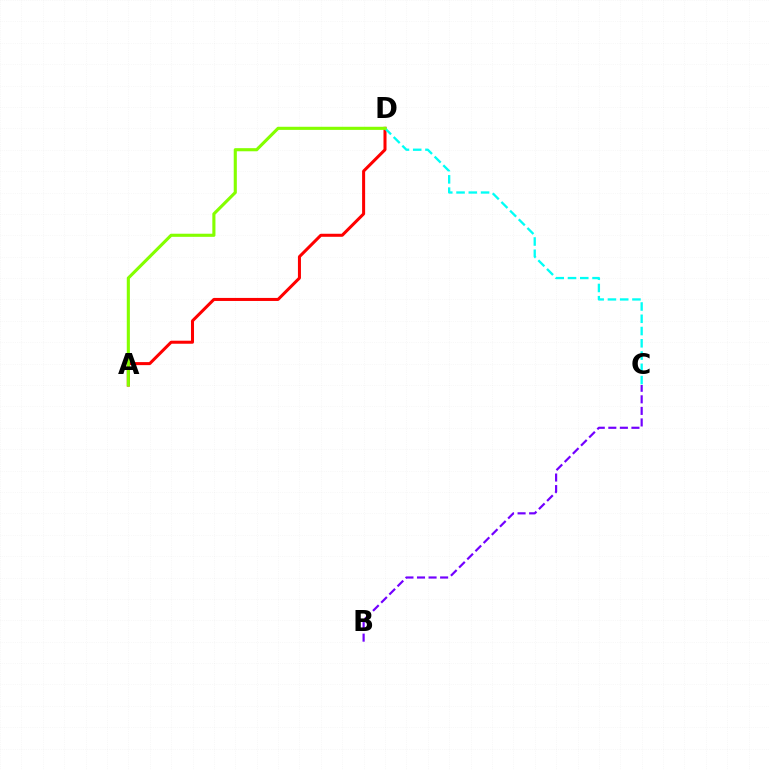{('B', 'C'): [{'color': '#7200ff', 'line_style': 'dashed', 'thickness': 1.57}], ('A', 'D'): [{'color': '#ff0000', 'line_style': 'solid', 'thickness': 2.18}, {'color': '#84ff00', 'line_style': 'solid', 'thickness': 2.24}], ('C', 'D'): [{'color': '#00fff6', 'line_style': 'dashed', 'thickness': 1.67}]}